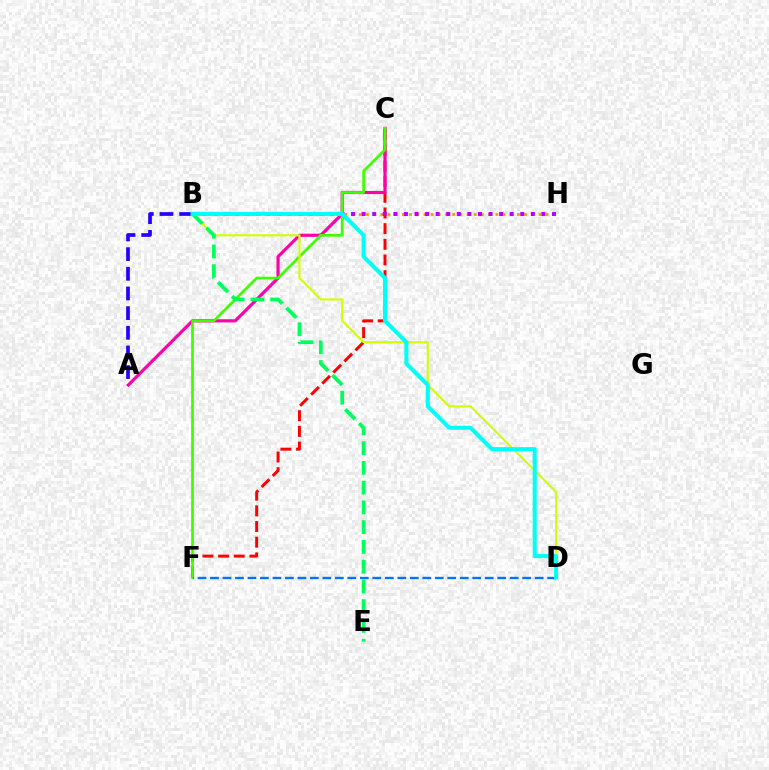{('C', 'F'): [{'color': '#ff0000', 'line_style': 'dashed', 'thickness': 2.13}, {'color': '#3dff00', 'line_style': 'solid', 'thickness': 1.94}], ('A', 'C'): [{'color': '#ff00ac', 'line_style': 'solid', 'thickness': 2.28}], ('B', 'H'): [{'color': '#ff9400', 'line_style': 'dotted', 'thickness': 1.95}, {'color': '#b900ff', 'line_style': 'dotted', 'thickness': 2.87}], ('D', 'F'): [{'color': '#0074ff', 'line_style': 'dashed', 'thickness': 1.7}], ('A', 'B'): [{'color': '#2500ff', 'line_style': 'dashed', 'thickness': 2.67}], ('B', 'D'): [{'color': '#d1ff00', 'line_style': 'solid', 'thickness': 1.52}, {'color': '#00fff6', 'line_style': 'solid', 'thickness': 2.91}], ('B', 'E'): [{'color': '#00ff5c', 'line_style': 'dashed', 'thickness': 2.68}]}